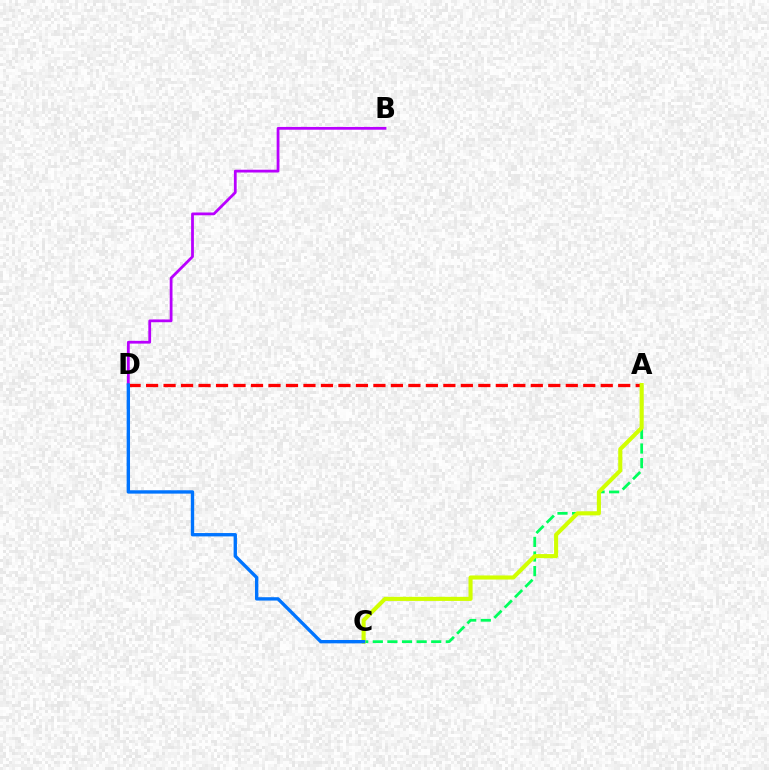{('A', 'C'): [{'color': '#00ff5c', 'line_style': 'dashed', 'thickness': 1.98}, {'color': '#d1ff00', 'line_style': 'solid', 'thickness': 2.94}], ('A', 'D'): [{'color': '#ff0000', 'line_style': 'dashed', 'thickness': 2.38}], ('B', 'D'): [{'color': '#b900ff', 'line_style': 'solid', 'thickness': 2.0}], ('C', 'D'): [{'color': '#0074ff', 'line_style': 'solid', 'thickness': 2.42}]}